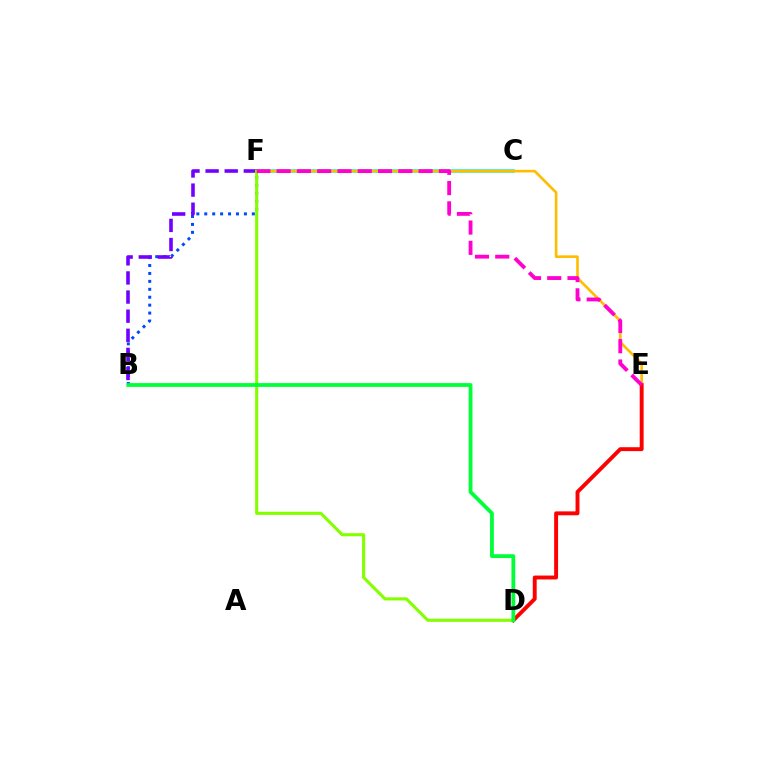{('C', 'F'): [{'color': '#00fff6', 'line_style': 'solid', 'thickness': 2.56}], ('B', 'F'): [{'color': '#004bff', 'line_style': 'dotted', 'thickness': 2.15}, {'color': '#7200ff', 'line_style': 'dashed', 'thickness': 2.6}], ('E', 'F'): [{'color': '#ffbd00', 'line_style': 'solid', 'thickness': 1.9}, {'color': '#ff00cf', 'line_style': 'dashed', 'thickness': 2.75}], ('D', 'E'): [{'color': '#ff0000', 'line_style': 'solid', 'thickness': 2.81}], ('D', 'F'): [{'color': '#84ff00', 'line_style': 'solid', 'thickness': 2.23}], ('B', 'D'): [{'color': '#00ff39', 'line_style': 'solid', 'thickness': 2.74}]}